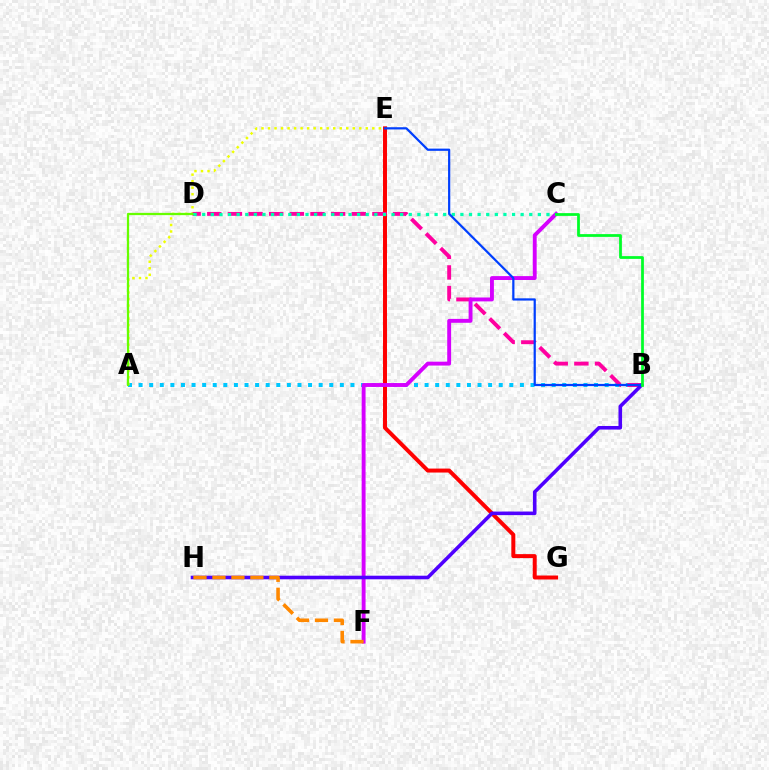{('A', 'B'): [{'color': '#00c7ff', 'line_style': 'dotted', 'thickness': 2.88}], ('A', 'E'): [{'color': '#eeff00', 'line_style': 'dotted', 'thickness': 1.77}], ('E', 'G'): [{'color': '#ff0000', 'line_style': 'solid', 'thickness': 2.86}], ('B', 'D'): [{'color': '#ff00a0', 'line_style': 'dashed', 'thickness': 2.8}], ('A', 'D'): [{'color': '#66ff00', 'line_style': 'solid', 'thickness': 1.63}], ('C', 'F'): [{'color': '#d600ff', 'line_style': 'solid', 'thickness': 2.8}], ('B', 'H'): [{'color': '#4f00ff', 'line_style': 'solid', 'thickness': 2.58}], ('C', 'D'): [{'color': '#00ffaf', 'line_style': 'dotted', 'thickness': 2.34}], ('F', 'H'): [{'color': '#ff8800', 'line_style': 'dashed', 'thickness': 2.58}], ('B', 'E'): [{'color': '#003fff', 'line_style': 'solid', 'thickness': 1.6}], ('B', 'C'): [{'color': '#00ff27', 'line_style': 'solid', 'thickness': 1.99}]}